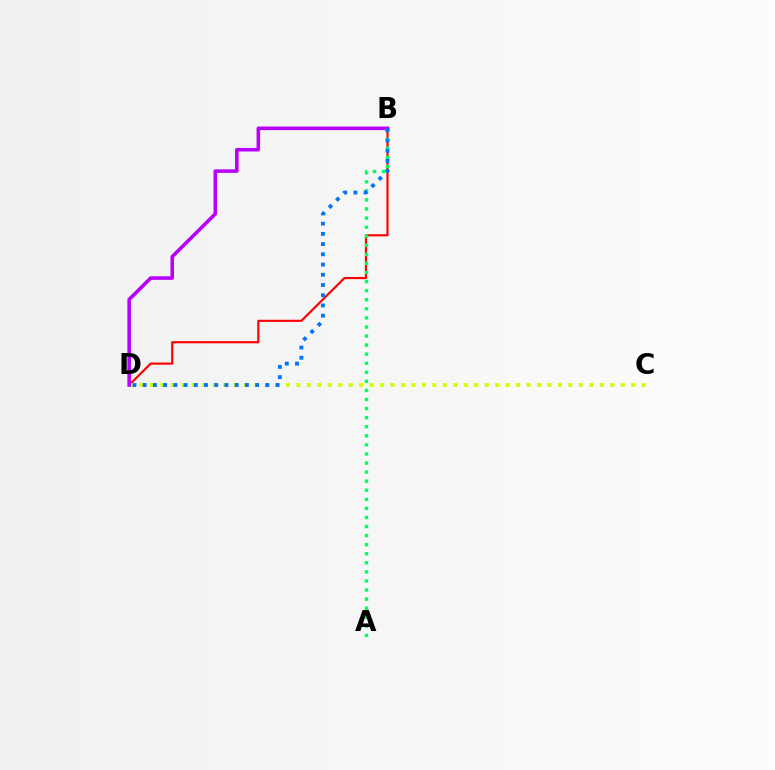{('B', 'D'): [{'color': '#ff0000', 'line_style': 'solid', 'thickness': 1.55}, {'color': '#b900ff', 'line_style': 'solid', 'thickness': 2.57}, {'color': '#0074ff', 'line_style': 'dotted', 'thickness': 2.78}], ('A', 'B'): [{'color': '#00ff5c', 'line_style': 'dotted', 'thickness': 2.46}], ('C', 'D'): [{'color': '#d1ff00', 'line_style': 'dotted', 'thickness': 2.84}]}